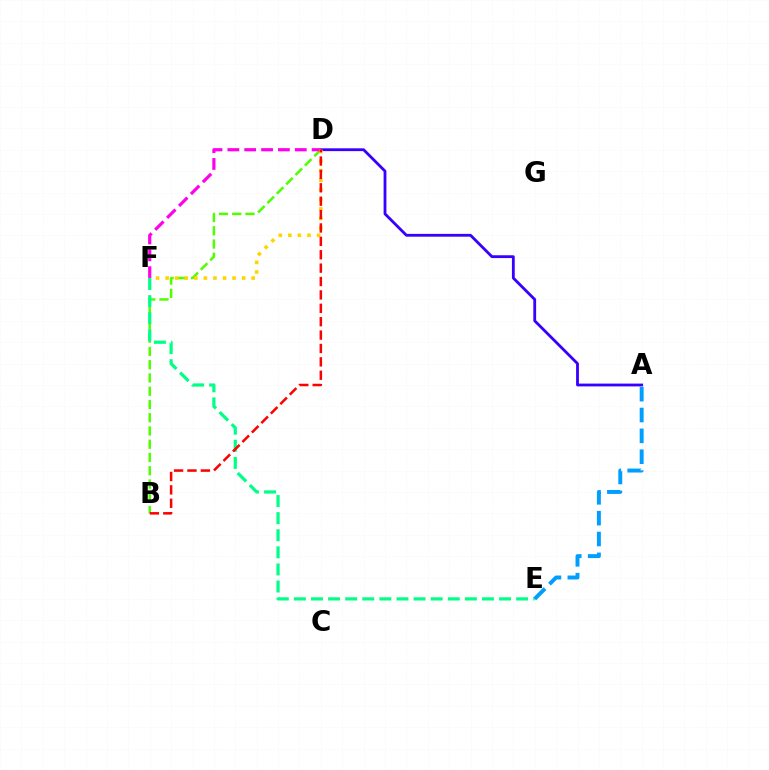{('B', 'D'): [{'color': '#4fff00', 'line_style': 'dashed', 'thickness': 1.8}, {'color': '#ff0000', 'line_style': 'dashed', 'thickness': 1.82}], ('A', 'D'): [{'color': '#3700ff', 'line_style': 'solid', 'thickness': 2.02}], ('D', 'F'): [{'color': '#ff00ed', 'line_style': 'dashed', 'thickness': 2.29}, {'color': '#ffd500', 'line_style': 'dotted', 'thickness': 2.6}], ('E', 'F'): [{'color': '#00ff86', 'line_style': 'dashed', 'thickness': 2.32}], ('A', 'E'): [{'color': '#009eff', 'line_style': 'dashed', 'thickness': 2.83}]}